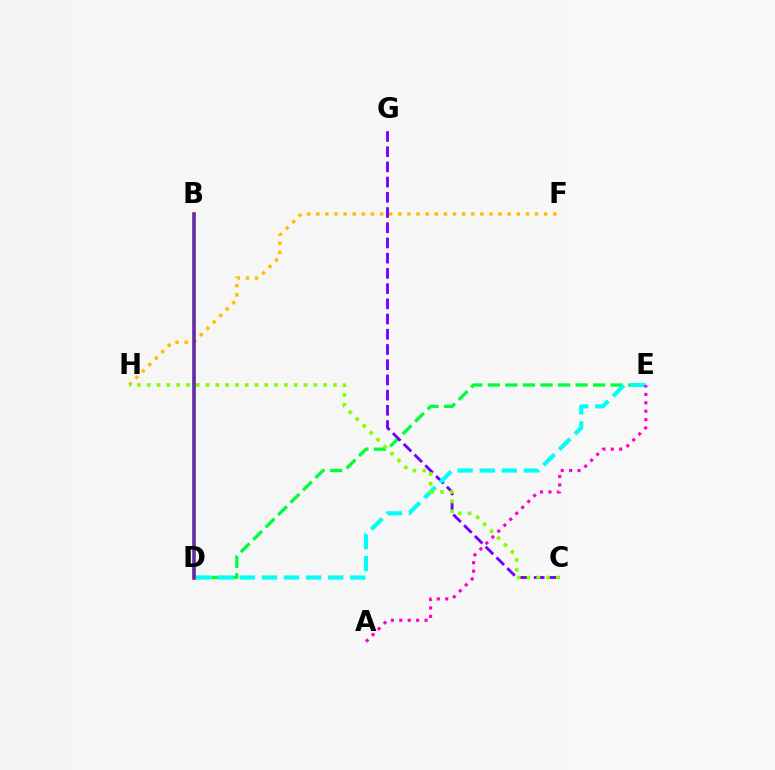{('D', 'E'): [{'color': '#00ff39', 'line_style': 'dashed', 'thickness': 2.38}, {'color': '#00fff6', 'line_style': 'dashed', 'thickness': 3.0}], ('C', 'G'): [{'color': '#7200ff', 'line_style': 'dashed', 'thickness': 2.07}], ('F', 'H'): [{'color': '#ffbd00', 'line_style': 'dotted', 'thickness': 2.48}], ('C', 'H'): [{'color': '#84ff00', 'line_style': 'dotted', 'thickness': 2.66}], ('B', 'D'): [{'color': '#ff0000', 'line_style': 'solid', 'thickness': 2.57}, {'color': '#004bff', 'line_style': 'solid', 'thickness': 1.66}], ('A', 'E'): [{'color': '#ff00cf', 'line_style': 'dotted', 'thickness': 2.29}]}